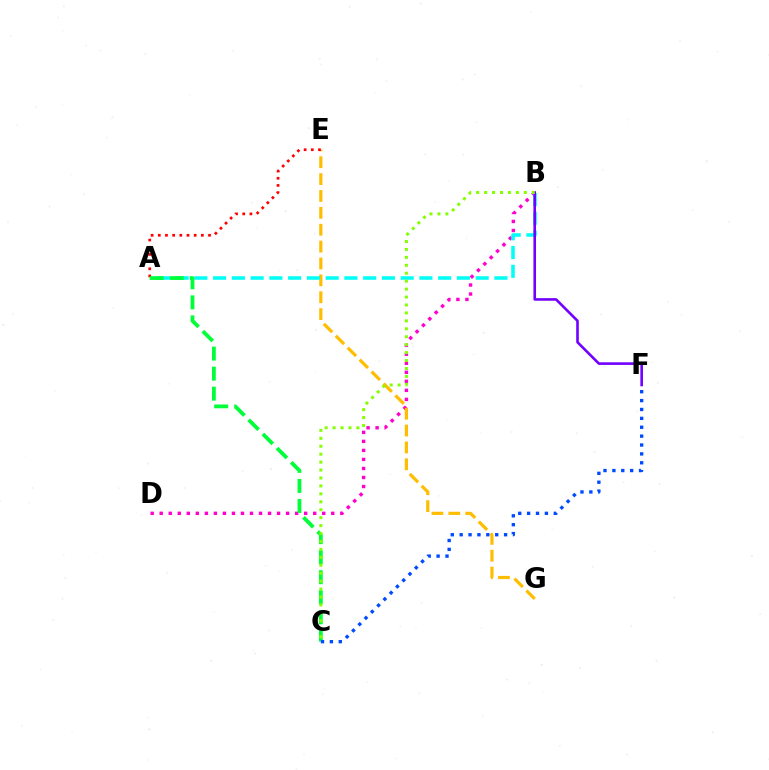{('B', 'D'): [{'color': '#ff00cf', 'line_style': 'dotted', 'thickness': 2.45}], ('E', 'G'): [{'color': '#ffbd00', 'line_style': 'dashed', 'thickness': 2.29}], ('A', 'B'): [{'color': '#00fff6', 'line_style': 'dashed', 'thickness': 2.55}], ('A', 'E'): [{'color': '#ff0000', 'line_style': 'dotted', 'thickness': 1.95}], ('A', 'C'): [{'color': '#00ff39', 'line_style': 'dashed', 'thickness': 2.72}], ('B', 'F'): [{'color': '#7200ff', 'line_style': 'solid', 'thickness': 1.88}], ('C', 'F'): [{'color': '#004bff', 'line_style': 'dotted', 'thickness': 2.41}], ('B', 'C'): [{'color': '#84ff00', 'line_style': 'dotted', 'thickness': 2.16}]}